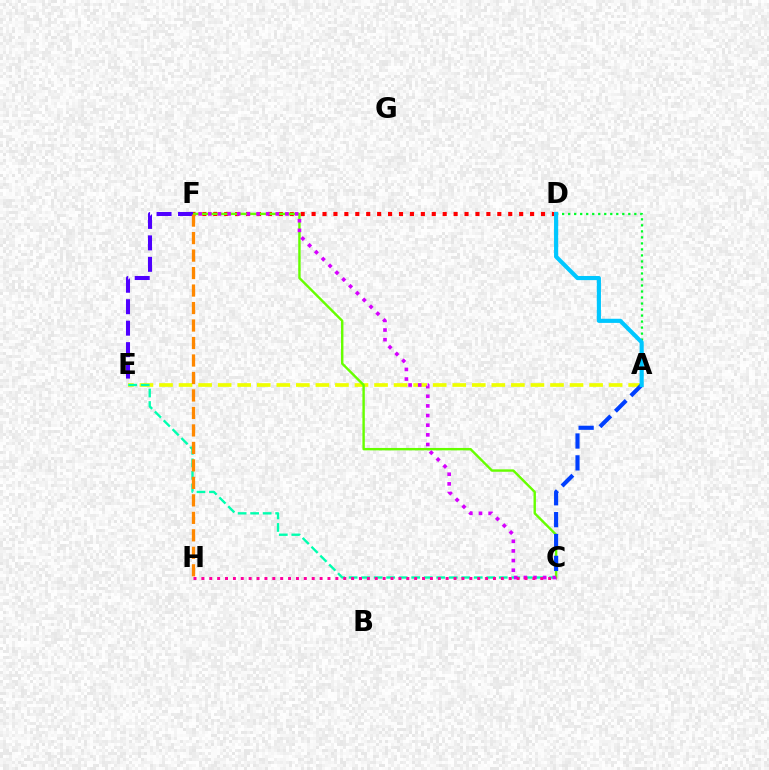{('A', 'E'): [{'color': '#eeff00', 'line_style': 'dashed', 'thickness': 2.66}], ('D', 'F'): [{'color': '#ff0000', 'line_style': 'dotted', 'thickness': 2.97}], ('C', 'F'): [{'color': '#66ff00', 'line_style': 'solid', 'thickness': 1.73}, {'color': '#d600ff', 'line_style': 'dotted', 'thickness': 2.62}], ('C', 'E'): [{'color': '#00ffaf', 'line_style': 'dashed', 'thickness': 1.7}], ('A', 'D'): [{'color': '#00ff27', 'line_style': 'dotted', 'thickness': 1.63}, {'color': '#00c7ff', 'line_style': 'solid', 'thickness': 2.99}], ('E', 'F'): [{'color': '#4f00ff', 'line_style': 'dashed', 'thickness': 2.92}], ('A', 'C'): [{'color': '#003fff', 'line_style': 'dashed', 'thickness': 2.97}], ('C', 'H'): [{'color': '#ff00a0', 'line_style': 'dotted', 'thickness': 2.14}], ('F', 'H'): [{'color': '#ff8800', 'line_style': 'dashed', 'thickness': 2.38}]}